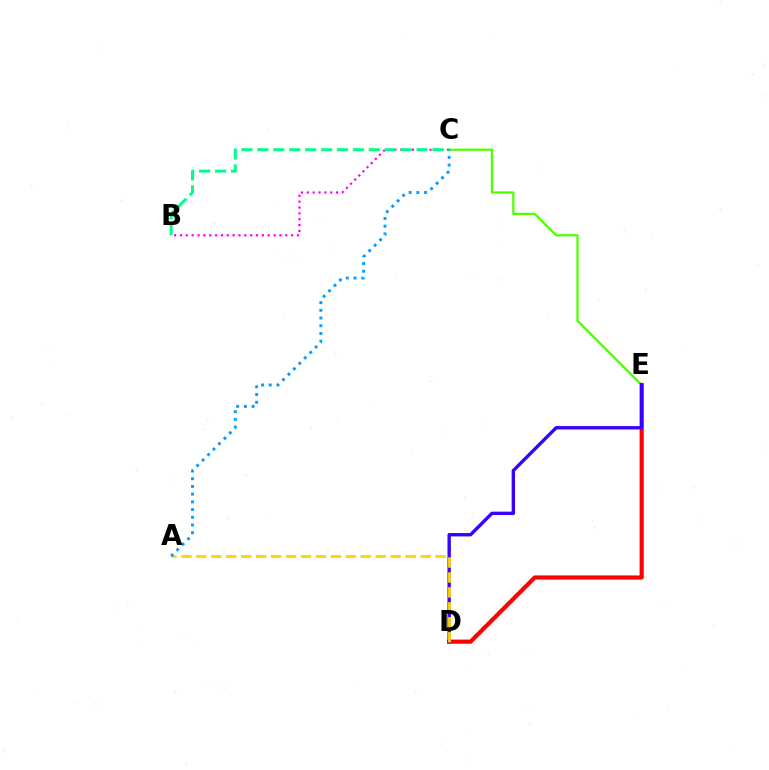{('C', 'E'): [{'color': '#4fff00', 'line_style': 'solid', 'thickness': 1.61}], ('D', 'E'): [{'color': '#ff0000', 'line_style': 'solid', 'thickness': 2.99}, {'color': '#3700ff', 'line_style': 'solid', 'thickness': 2.43}], ('A', 'D'): [{'color': '#ffd500', 'line_style': 'dashed', 'thickness': 2.03}], ('B', 'C'): [{'color': '#ff00ed', 'line_style': 'dotted', 'thickness': 1.59}, {'color': '#00ff86', 'line_style': 'dashed', 'thickness': 2.16}], ('A', 'C'): [{'color': '#009eff', 'line_style': 'dotted', 'thickness': 2.09}]}